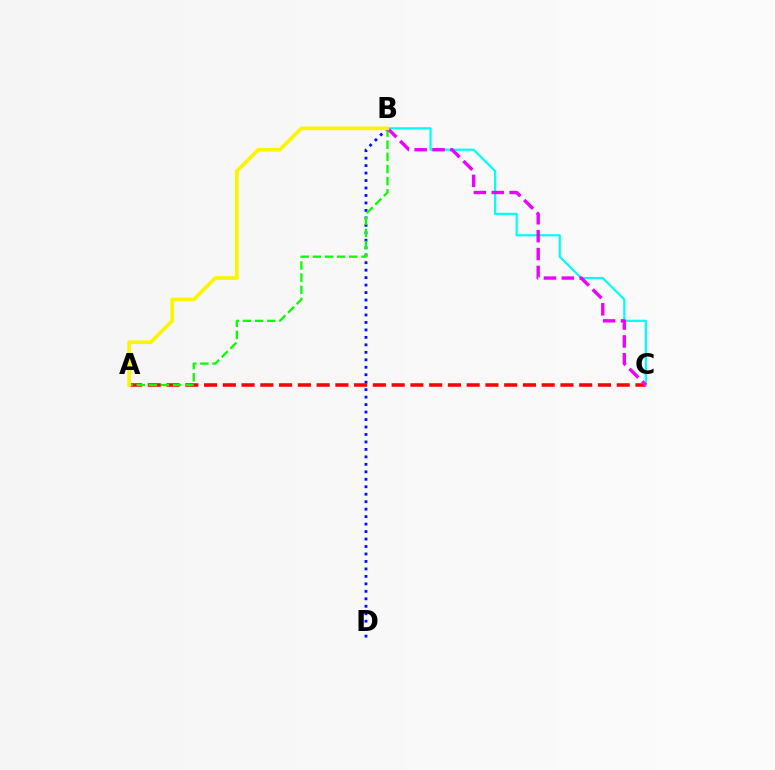{('B', 'D'): [{'color': '#0010ff', 'line_style': 'dotted', 'thickness': 2.03}], ('A', 'C'): [{'color': '#ff0000', 'line_style': 'dashed', 'thickness': 2.55}], ('B', 'C'): [{'color': '#00fff6', 'line_style': 'solid', 'thickness': 1.61}, {'color': '#ee00ff', 'line_style': 'dashed', 'thickness': 2.43}], ('A', 'B'): [{'color': '#08ff00', 'line_style': 'dashed', 'thickness': 1.65}, {'color': '#fcf500', 'line_style': 'solid', 'thickness': 2.65}]}